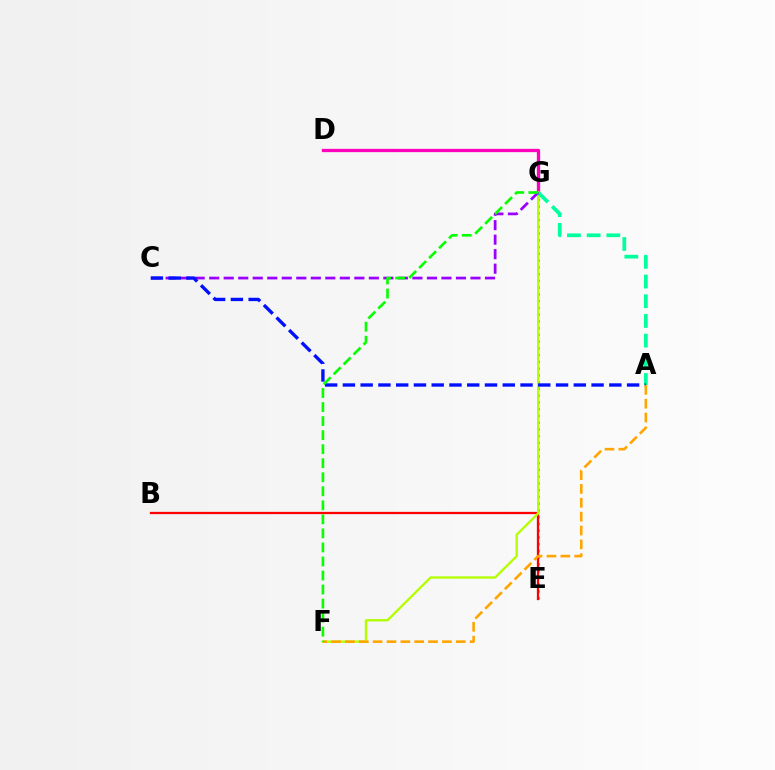{('D', 'G'): [{'color': '#ff00bd', 'line_style': 'solid', 'thickness': 2.37}], ('E', 'G'): [{'color': '#00b5ff', 'line_style': 'dotted', 'thickness': 1.83}], ('B', 'E'): [{'color': '#ff0000', 'line_style': 'solid', 'thickness': 1.64}], ('F', 'G'): [{'color': '#b3ff00', 'line_style': 'solid', 'thickness': 1.67}, {'color': '#08ff00', 'line_style': 'dashed', 'thickness': 1.91}], ('A', 'G'): [{'color': '#00ff9d', 'line_style': 'dashed', 'thickness': 2.68}], ('C', 'G'): [{'color': '#9b00ff', 'line_style': 'dashed', 'thickness': 1.97}], ('A', 'C'): [{'color': '#0010ff', 'line_style': 'dashed', 'thickness': 2.41}], ('A', 'F'): [{'color': '#ffa500', 'line_style': 'dashed', 'thickness': 1.88}]}